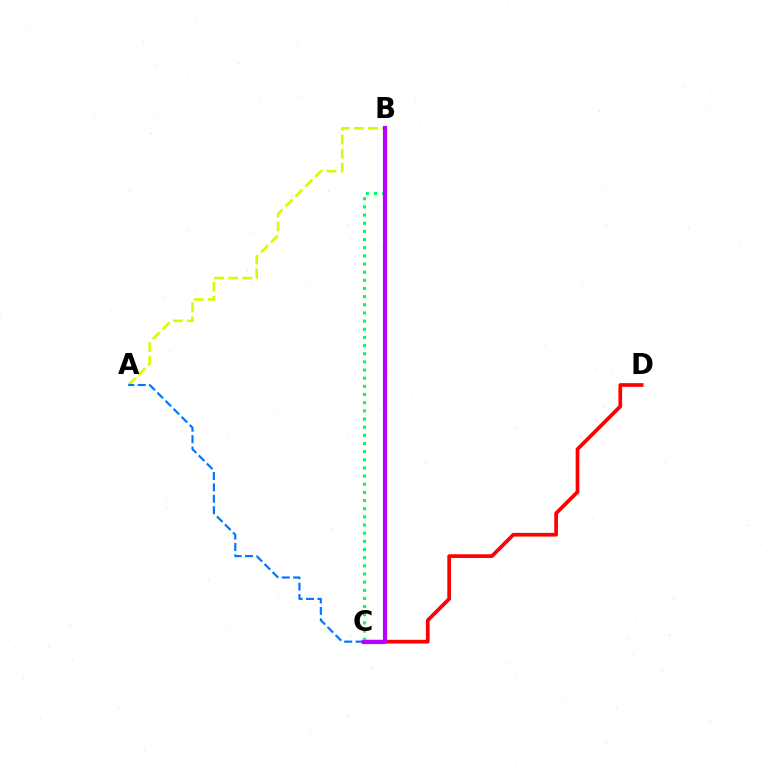{('A', 'B'): [{'color': '#d1ff00', 'line_style': 'dashed', 'thickness': 1.9}], ('C', 'D'): [{'color': '#ff0000', 'line_style': 'solid', 'thickness': 2.67}], ('A', 'C'): [{'color': '#0074ff', 'line_style': 'dashed', 'thickness': 1.55}], ('B', 'C'): [{'color': '#00ff5c', 'line_style': 'dotted', 'thickness': 2.22}, {'color': '#b900ff', 'line_style': 'solid', 'thickness': 2.99}]}